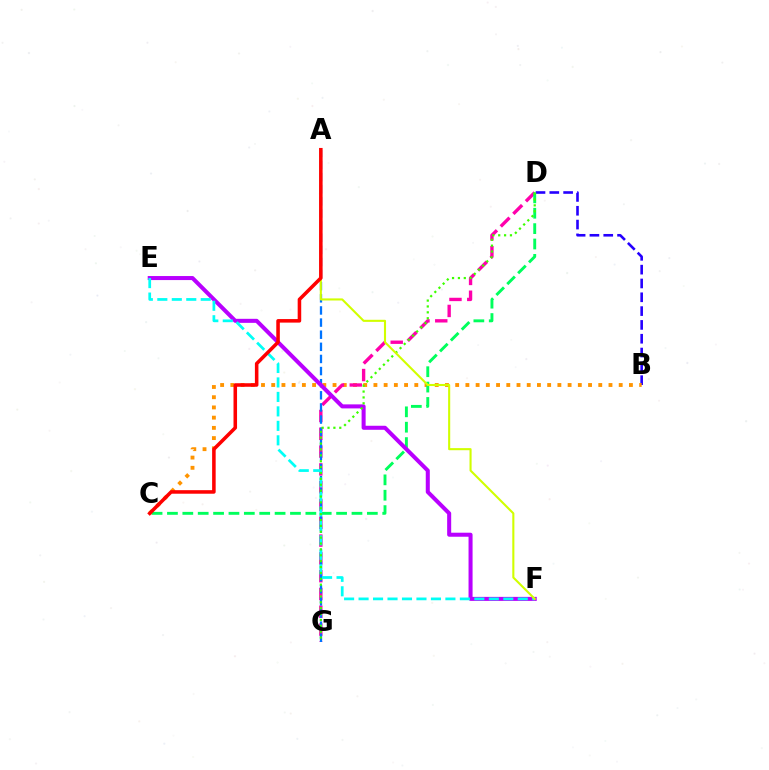{('B', 'D'): [{'color': '#2500ff', 'line_style': 'dashed', 'thickness': 1.88}], ('B', 'C'): [{'color': '#ff9400', 'line_style': 'dotted', 'thickness': 2.78}], ('D', 'G'): [{'color': '#ff00ac', 'line_style': 'dashed', 'thickness': 2.42}, {'color': '#3dff00', 'line_style': 'dotted', 'thickness': 1.6}], ('C', 'D'): [{'color': '#00ff5c', 'line_style': 'dashed', 'thickness': 2.09}], ('A', 'G'): [{'color': '#0074ff', 'line_style': 'dashed', 'thickness': 1.65}], ('E', 'F'): [{'color': '#b900ff', 'line_style': 'solid', 'thickness': 2.9}, {'color': '#00fff6', 'line_style': 'dashed', 'thickness': 1.97}], ('A', 'F'): [{'color': '#d1ff00', 'line_style': 'solid', 'thickness': 1.51}], ('A', 'C'): [{'color': '#ff0000', 'line_style': 'solid', 'thickness': 2.55}]}